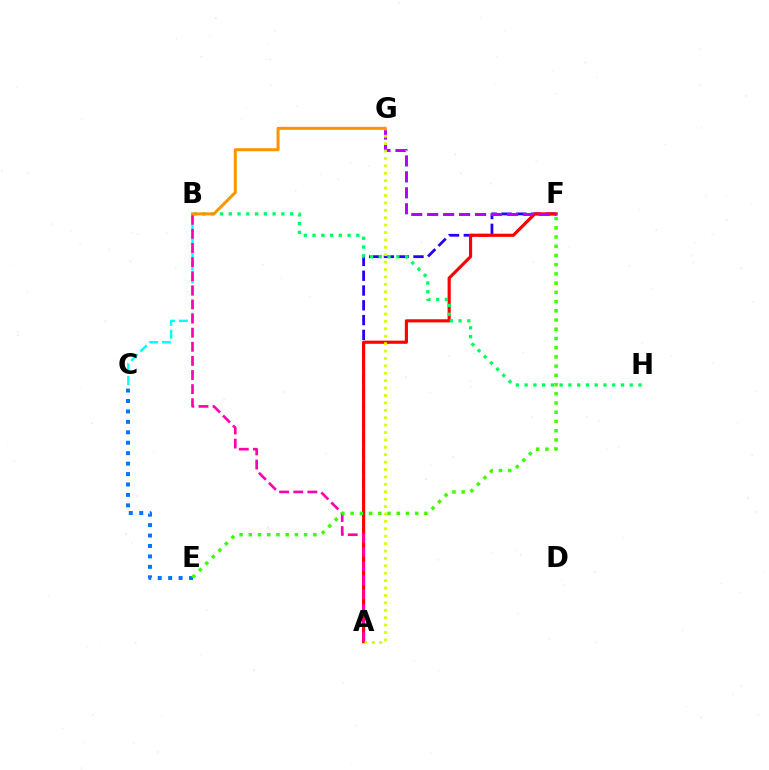{('C', 'E'): [{'color': '#0074ff', 'line_style': 'dotted', 'thickness': 2.84}], ('B', 'C'): [{'color': '#00fff6', 'line_style': 'dashed', 'thickness': 1.74}], ('A', 'F'): [{'color': '#2500ff', 'line_style': 'dashed', 'thickness': 2.01}, {'color': '#ff0000', 'line_style': 'solid', 'thickness': 2.27}], ('F', 'G'): [{'color': '#b900ff', 'line_style': 'dashed', 'thickness': 2.17}], ('A', 'G'): [{'color': '#d1ff00', 'line_style': 'dotted', 'thickness': 2.01}], ('A', 'B'): [{'color': '#ff00ac', 'line_style': 'dashed', 'thickness': 1.92}], ('B', 'H'): [{'color': '#00ff5c', 'line_style': 'dotted', 'thickness': 2.38}], ('E', 'F'): [{'color': '#3dff00', 'line_style': 'dotted', 'thickness': 2.51}], ('B', 'G'): [{'color': '#ff9400', 'line_style': 'solid', 'thickness': 2.17}]}